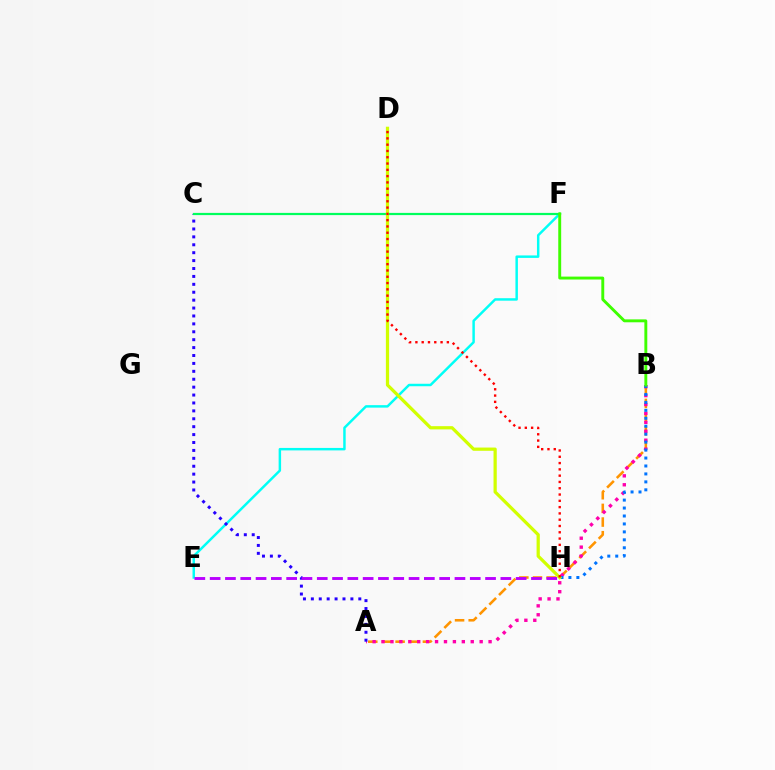{('A', 'B'): [{'color': '#ff9400', 'line_style': 'dashed', 'thickness': 1.85}, {'color': '#ff00ac', 'line_style': 'dotted', 'thickness': 2.42}], ('E', 'F'): [{'color': '#00fff6', 'line_style': 'solid', 'thickness': 1.78}], ('B', 'H'): [{'color': '#0074ff', 'line_style': 'dotted', 'thickness': 2.16}], ('A', 'C'): [{'color': '#2500ff', 'line_style': 'dotted', 'thickness': 2.15}], ('E', 'H'): [{'color': '#b900ff', 'line_style': 'dashed', 'thickness': 2.08}], ('C', 'F'): [{'color': '#00ff5c', 'line_style': 'solid', 'thickness': 1.59}], ('D', 'H'): [{'color': '#d1ff00', 'line_style': 'solid', 'thickness': 2.33}, {'color': '#ff0000', 'line_style': 'dotted', 'thickness': 1.71}], ('B', 'F'): [{'color': '#3dff00', 'line_style': 'solid', 'thickness': 2.1}]}